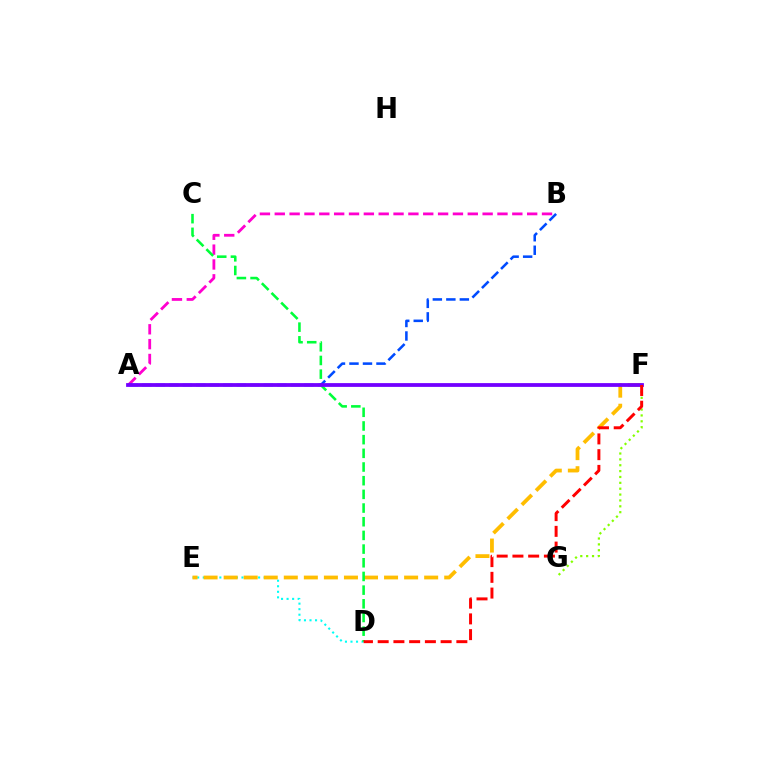{('F', 'G'): [{'color': '#84ff00', 'line_style': 'dotted', 'thickness': 1.59}], ('D', 'E'): [{'color': '#00fff6', 'line_style': 'dotted', 'thickness': 1.5}], ('E', 'F'): [{'color': '#ffbd00', 'line_style': 'dashed', 'thickness': 2.72}], ('A', 'B'): [{'color': '#ff00cf', 'line_style': 'dashed', 'thickness': 2.02}, {'color': '#004bff', 'line_style': 'dashed', 'thickness': 1.83}], ('C', 'D'): [{'color': '#00ff39', 'line_style': 'dashed', 'thickness': 1.86}], ('A', 'F'): [{'color': '#7200ff', 'line_style': 'solid', 'thickness': 2.72}], ('D', 'F'): [{'color': '#ff0000', 'line_style': 'dashed', 'thickness': 2.14}]}